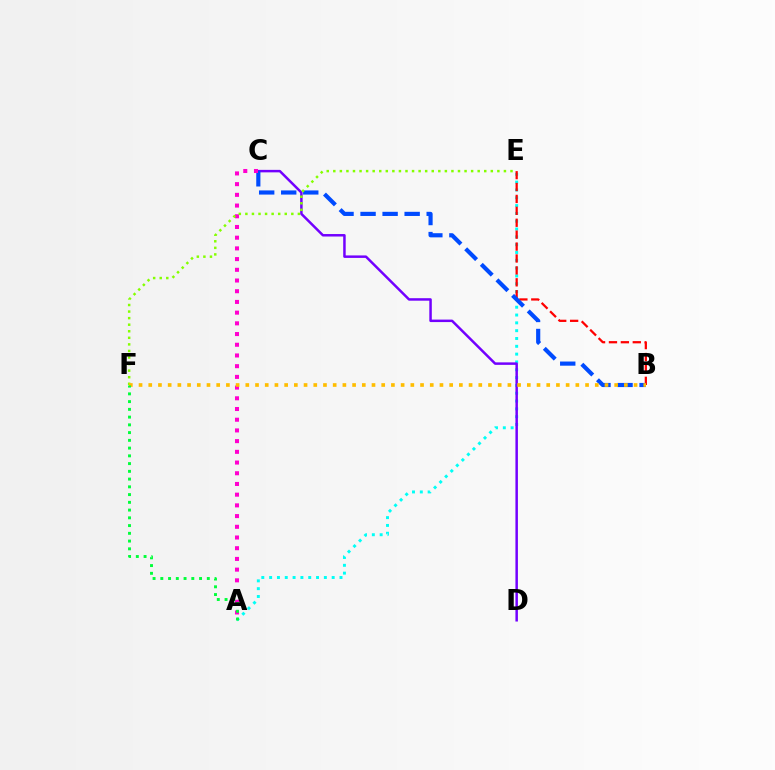{('A', 'E'): [{'color': '#00fff6', 'line_style': 'dotted', 'thickness': 2.12}], ('B', 'E'): [{'color': '#ff0000', 'line_style': 'dashed', 'thickness': 1.62}], ('C', 'D'): [{'color': '#7200ff', 'line_style': 'solid', 'thickness': 1.79}], ('B', 'C'): [{'color': '#004bff', 'line_style': 'dashed', 'thickness': 2.99}], ('A', 'C'): [{'color': '#ff00cf', 'line_style': 'dotted', 'thickness': 2.91}], ('E', 'F'): [{'color': '#84ff00', 'line_style': 'dotted', 'thickness': 1.78}], ('B', 'F'): [{'color': '#ffbd00', 'line_style': 'dotted', 'thickness': 2.64}], ('A', 'F'): [{'color': '#00ff39', 'line_style': 'dotted', 'thickness': 2.11}]}